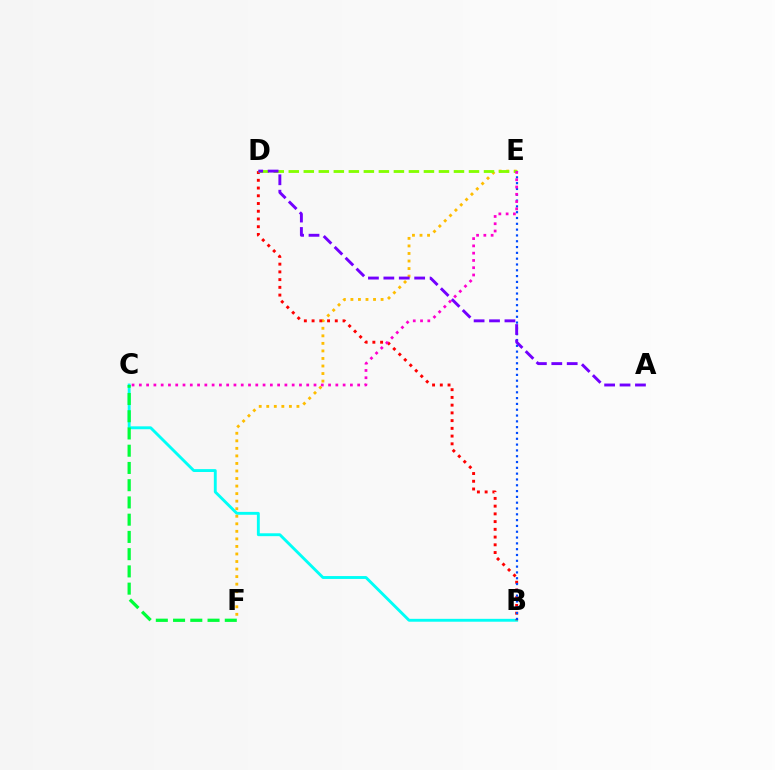{('B', 'C'): [{'color': '#00fff6', 'line_style': 'solid', 'thickness': 2.07}], ('E', 'F'): [{'color': '#ffbd00', 'line_style': 'dotted', 'thickness': 2.05}], ('B', 'D'): [{'color': '#ff0000', 'line_style': 'dotted', 'thickness': 2.1}], ('D', 'E'): [{'color': '#84ff00', 'line_style': 'dashed', 'thickness': 2.04}], ('B', 'E'): [{'color': '#004bff', 'line_style': 'dotted', 'thickness': 1.58}], ('A', 'D'): [{'color': '#7200ff', 'line_style': 'dashed', 'thickness': 2.09}], ('C', 'E'): [{'color': '#ff00cf', 'line_style': 'dotted', 'thickness': 1.98}], ('C', 'F'): [{'color': '#00ff39', 'line_style': 'dashed', 'thickness': 2.34}]}